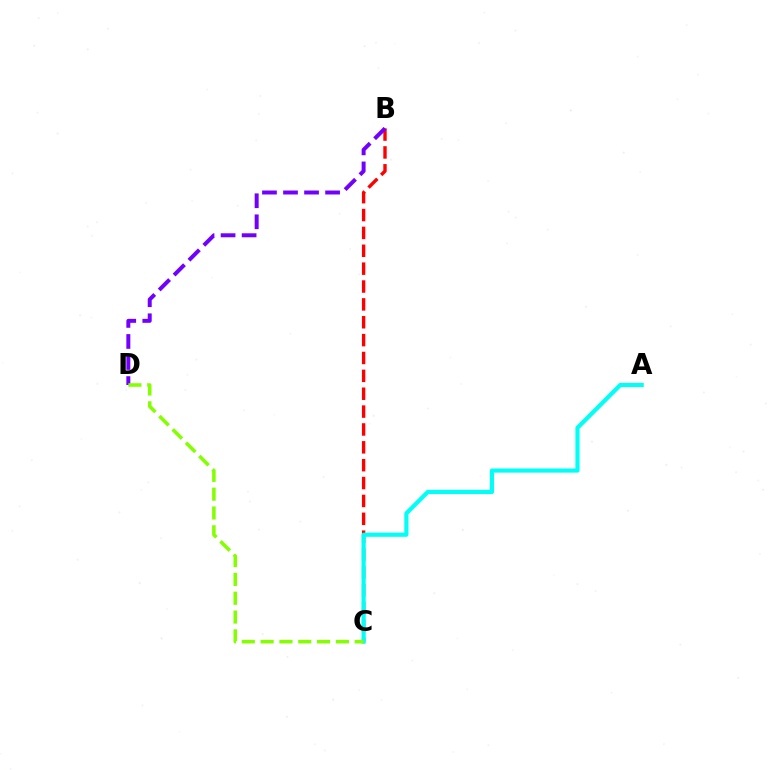{('B', 'C'): [{'color': '#ff0000', 'line_style': 'dashed', 'thickness': 2.43}], ('B', 'D'): [{'color': '#7200ff', 'line_style': 'dashed', 'thickness': 2.86}], ('A', 'C'): [{'color': '#00fff6', 'line_style': 'solid', 'thickness': 3.0}], ('C', 'D'): [{'color': '#84ff00', 'line_style': 'dashed', 'thickness': 2.56}]}